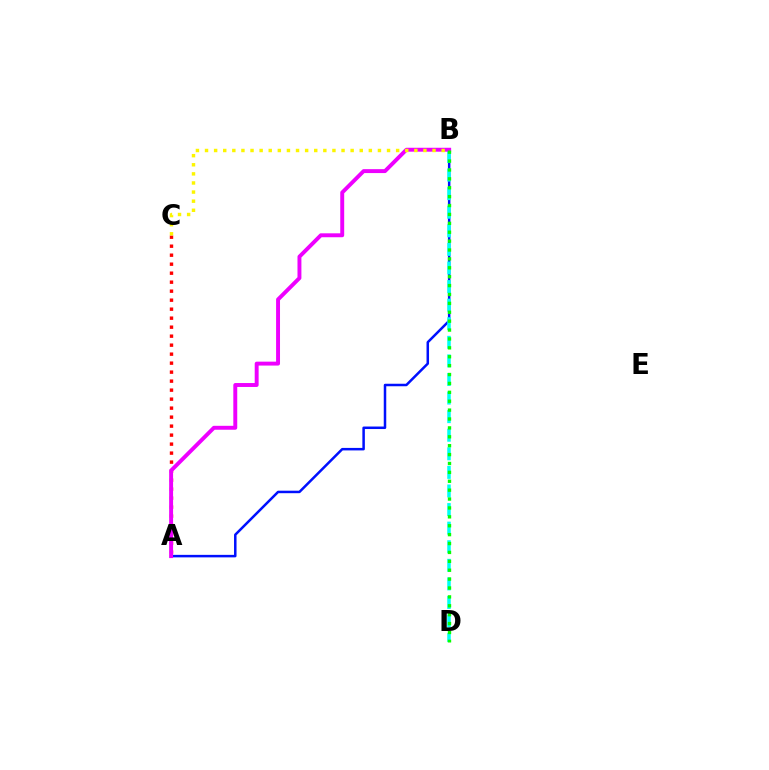{('A', 'B'): [{'color': '#0010ff', 'line_style': 'solid', 'thickness': 1.8}, {'color': '#ee00ff', 'line_style': 'solid', 'thickness': 2.82}], ('B', 'D'): [{'color': '#00fff6', 'line_style': 'dashed', 'thickness': 2.52}, {'color': '#08ff00', 'line_style': 'dotted', 'thickness': 2.42}], ('A', 'C'): [{'color': '#ff0000', 'line_style': 'dotted', 'thickness': 2.44}], ('B', 'C'): [{'color': '#fcf500', 'line_style': 'dotted', 'thickness': 2.47}]}